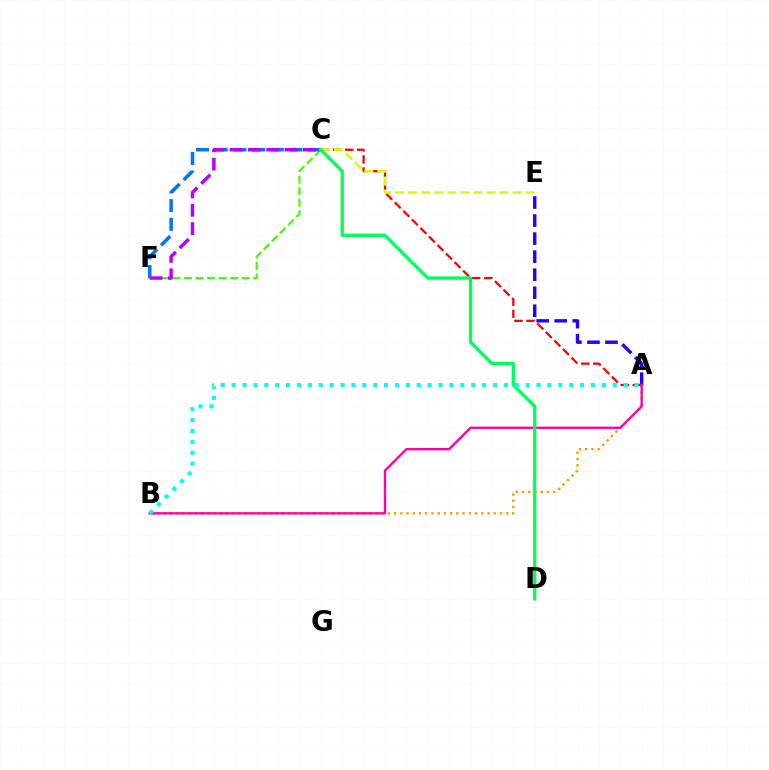{('A', 'E'): [{'color': '#2500ff', 'line_style': 'dashed', 'thickness': 2.45}], ('A', 'B'): [{'color': '#ff9400', 'line_style': 'dotted', 'thickness': 1.69}, {'color': '#ff00ac', 'line_style': 'solid', 'thickness': 1.7}, {'color': '#00fff6', 'line_style': 'dotted', 'thickness': 2.96}], ('A', 'C'): [{'color': '#ff0000', 'line_style': 'dashed', 'thickness': 1.64}], ('C', 'F'): [{'color': '#3dff00', 'line_style': 'dashed', 'thickness': 1.57}, {'color': '#0074ff', 'line_style': 'dashed', 'thickness': 2.54}, {'color': '#b900ff', 'line_style': 'dashed', 'thickness': 2.49}], ('C', 'E'): [{'color': '#d1ff00', 'line_style': 'dashed', 'thickness': 1.77}], ('C', 'D'): [{'color': '#00ff5c', 'line_style': 'solid', 'thickness': 2.39}]}